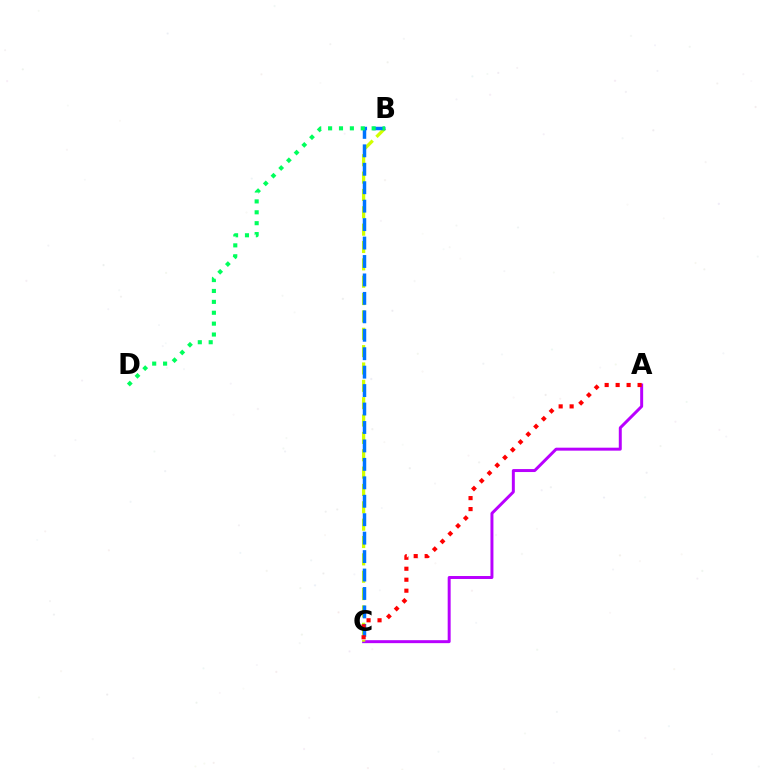{('A', 'C'): [{'color': '#b900ff', 'line_style': 'solid', 'thickness': 2.14}, {'color': '#ff0000', 'line_style': 'dotted', 'thickness': 2.98}], ('B', 'C'): [{'color': '#d1ff00', 'line_style': 'dashed', 'thickness': 2.36}, {'color': '#0074ff', 'line_style': 'dashed', 'thickness': 2.51}], ('B', 'D'): [{'color': '#00ff5c', 'line_style': 'dotted', 'thickness': 2.96}]}